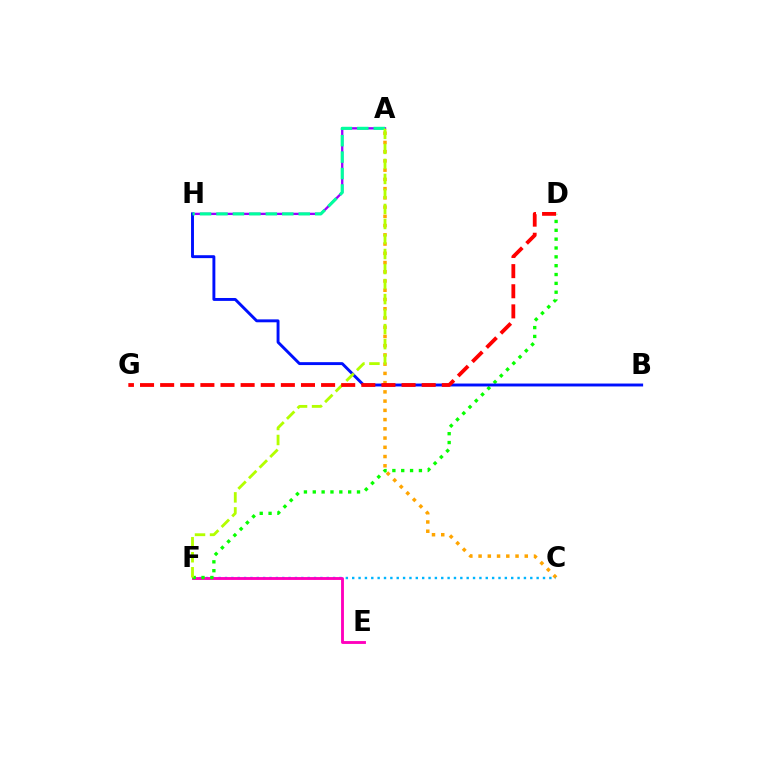{('A', 'H'): [{'color': '#9b00ff', 'line_style': 'solid', 'thickness': 1.68}, {'color': '#00ff9d', 'line_style': 'dashed', 'thickness': 2.23}], ('A', 'C'): [{'color': '#ffa500', 'line_style': 'dotted', 'thickness': 2.51}], ('C', 'F'): [{'color': '#00b5ff', 'line_style': 'dotted', 'thickness': 1.73}], ('E', 'F'): [{'color': '#ff00bd', 'line_style': 'solid', 'thickness': 2.07}], ('D', 'F'): [{'color': '#08ff00', 'line_style': 'dotted', 'thickness': 2.4}], ('B', 'H'): [{'color': '#0010ff', 'line_style': 'solid', 'thickness': 2.1}], ('A', 'F'): [{'color': '#b3ff00', 'line_style': 'dashed', 'thickness': 2.04}], ('D', 'G'): [{'color': '#ff0000', 'line_style': 'dashed', 'thickness': 2.73}]}